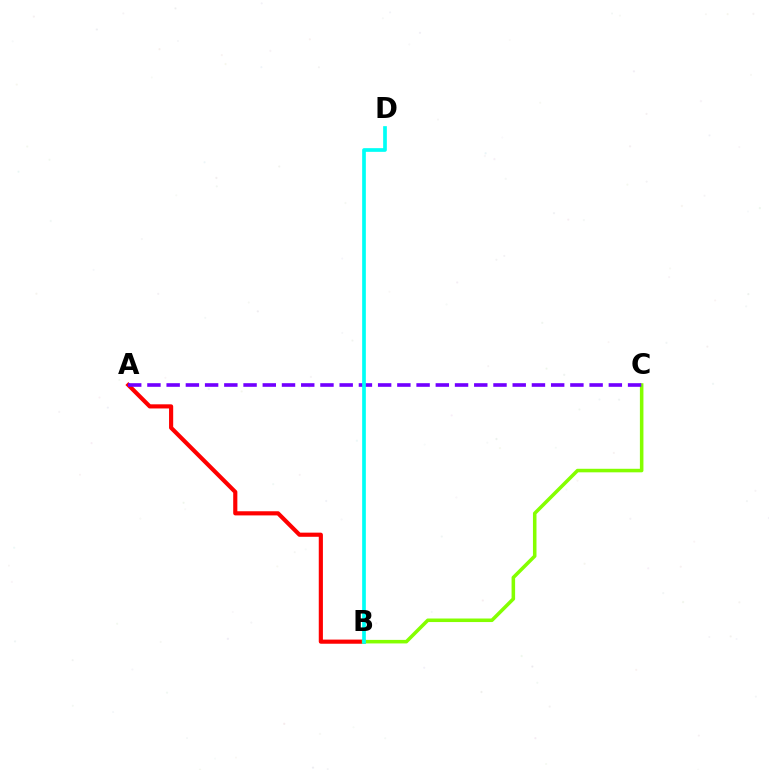{('A', 'B'): [{'color': '#ff0000', 'line_style': 'solid', 'thickness': 2.98}], ('B', 'C'): [{'color': '#84ff00', 'line_style': 'solid', 'thickness': 2.55}], ('A', 'C'): [{'color': '#7200ff', 'line_style': 'dashed', 'thickness': 2.61}], ('B', 'D'): [{'color': '#00fff6', 'line_style': 'solid', 'thickness': 2.65}]}